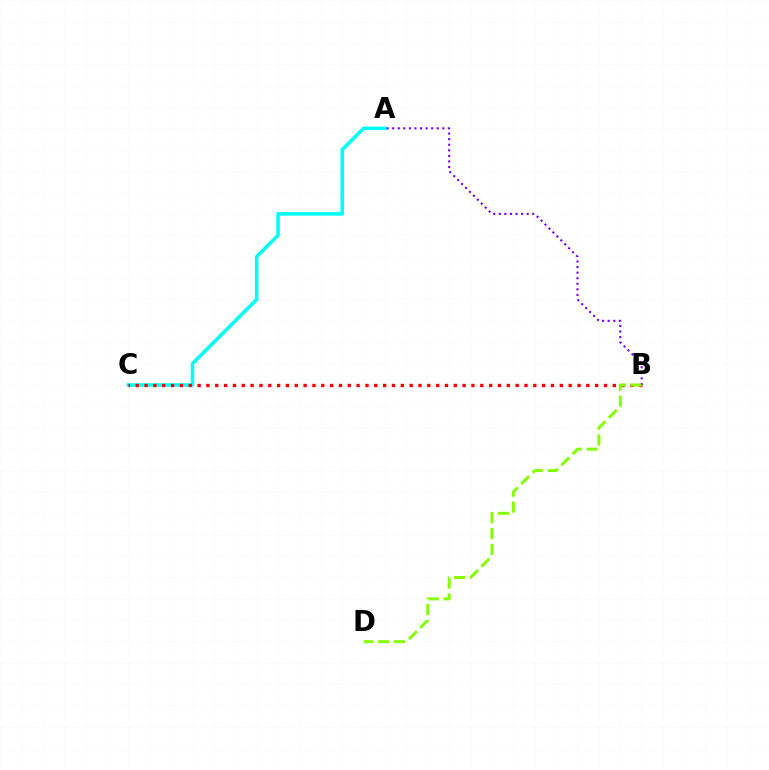{('A', 'C'): [{'color': '#00fff6', 'line_style': 'solid', 'thickness': 2.55}], ('B', 'C'): [{'color': '#ff0000', 'line_style': 'dotted', 'thickness': 2.4}], ('A', 'B'): [{'color': '#7200ff', 'line_style': 'dotted', 'thickness': 1.51}], ('B', 'D'): [{'color': '#84ff00', 'line_style': 'dashed', 'thickness': 2.17}]}